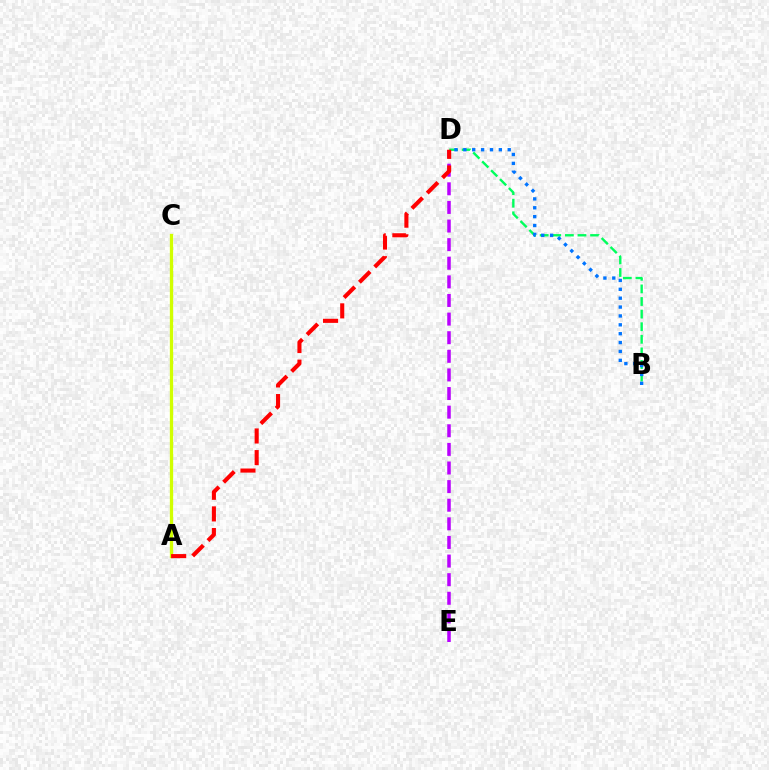{('B', 'D'): [{'color': '#00ff5c', 'line_style': 'dashed', 'thickness': 1.71}, {'color': '#0074ff', 'line_style': 'dotted', 'thickness': 2.41}], ('A', 'C'): [{'color': '#d1ff00', 'line_style': 'solid', 'thickness': 2.37}], ('D', 'E'): [{'color': '#b900ff', 'line_style': 'dashed', 'thickness': 2.53}], ('A', 'D'): [{'color': '#ff0000', 'line_style': 'dashed', 'thickness': 2.94}]}